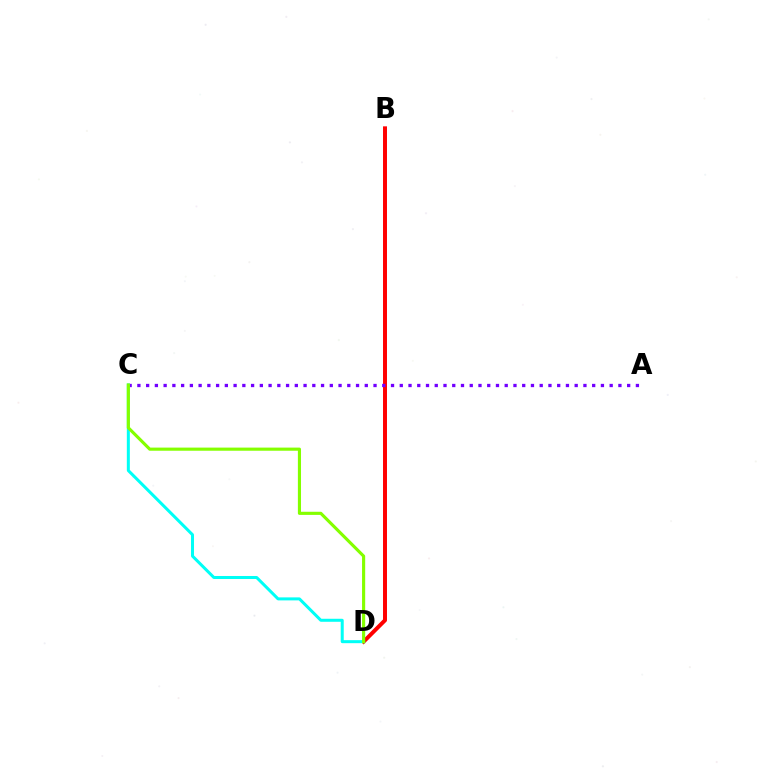{('B', 'D'): [{'color': '#ff0000', 'line_style': 'solid', 'thickness': 2.86}], ('A', 'C'): [{'color': '#7200ff', 'line_style': 'dotted', 'thickness': 2.38}], ('C', 'D'): [{'color': '#00fff6', 'line_style': 'solid', 'thickness': 2.17}, {'color': '#84ff00', 'line_style': 'solid', 'thickness': 2.26}]}